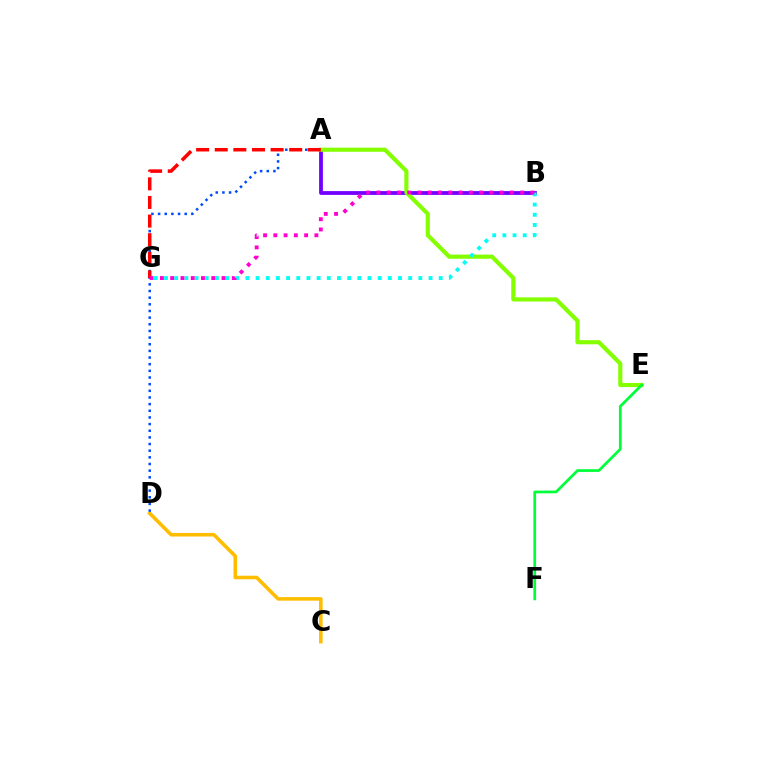{('A', 'B'): [{'color': '#7200ff', 'line_style': 'solid', 'thickness': 2.74}], ('C', 'D'): [{'color': '#ffbd00', 'line_style': 'solid', 'thickness': 2.57}], ('A', 'D'): [{'color': '#004bff', 'line_style': 'dotted', 'thickness': 1.81}], ('A', 'E'): [{'color': '#84ff00', 'line_style': 'solid', 'thickness': 2.98}], ('B', 'G'): [{'color': '#00fff6', 'line_style': 'dotted', 'thickness': 2.76}, {'color': '#ff00cf', 'line_style': 'dotted', 'thickness': 2.79}], ('E', 'F'): [{'color': '#00ff39', 'line_style': 'solid', 'thickness': 1.97}], ('A', 'G'): [{'color': '#ff0000', 'line_style': 'dashed', 'thickness': 2.53}]}